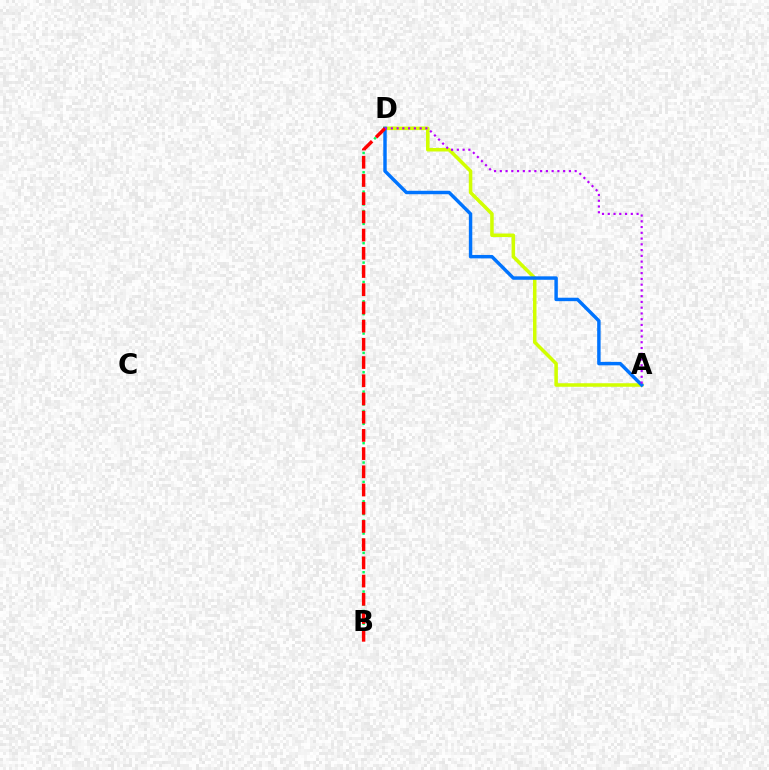{('A', 'D'): [{'color': '#d1ff00', 'line_style': 'solid', 'thickness': 2.54}, {'color': '#0074ff', 'line_style': 'solid', 'thickness': 2.48}, {'color': '#b900ff', 'line_style': 'dotted', 'thickness': 1.56}], ('B', 'D'): [{'color': '#00ff5c', 'line_style': 'dotted', 'thickness': 1.75}, {'color': '#ff0000', 'line_style': 'dashed', 'thickness': 2.47}]}